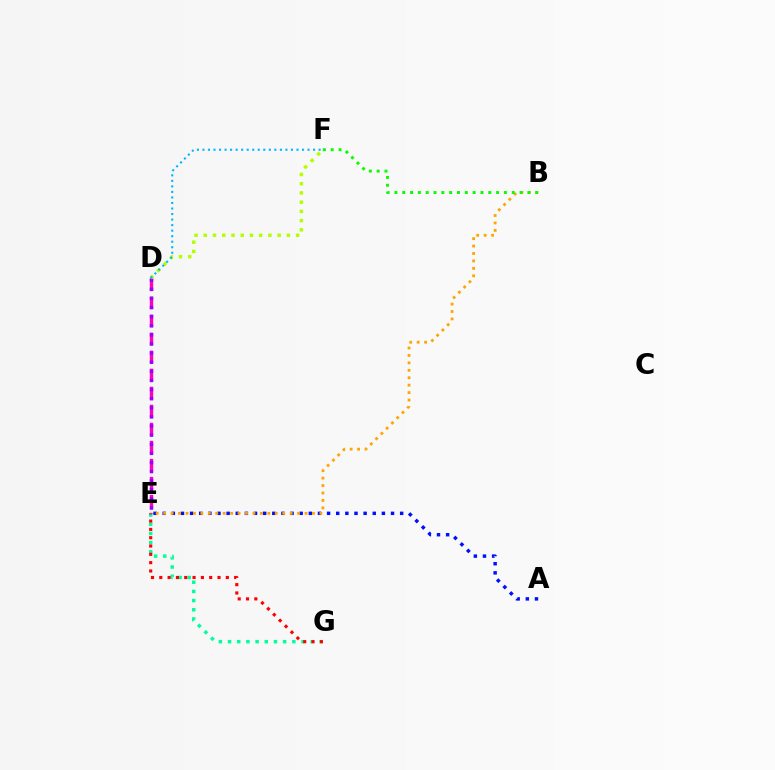{('E', 'G'): [{'color': '#00ff9d', 'line_style': 'dotted', 'thickness': 2.5}, {'color': '#ff0000', 'line_style': 'dotted', 'thickness': 2.26}], ('A', 'E'): [{'color': '#0010ff', 'line_style': 'dotted', 'thickness': 2.48}], ('B', 'E'): [{'color': '#ffa500', 'line_style': 'dotted', 'thickness': 2.02}], ('D', 'E'): [{'color': '#ff00bd', 'line_style': 'dashed', 'thickness': 2.45}, {'color': '#9b00ff', 'line_style': 'dotted', 'thickness': 2.48}], ('B', 'F'): [{'color': '#08ff00', 'line_style': 'dotted', 'thickness': 2.13}], ('D', 'F'): [{'color': '#b3ff00', 'line_style': 'dotted', 'thickness': 2.51}, {'color': '#00b5ff', 'line_style': 'dotted', 'thickness': 1.5}]}